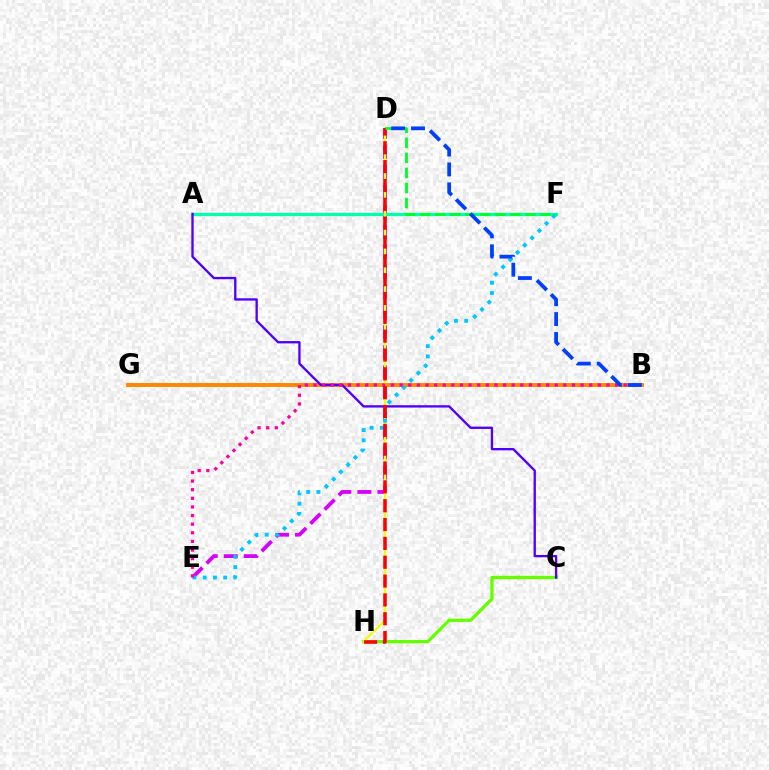{('D', 'E'): [{'color': '#d600ff', 'line_style': 'dashed', 'thickness': 2.72}], ('B', 'G'): [{'color': '#ff8800', 'line_style': 'solid', 'thickness': 2.81}], ('C', 'H'): [{'color': '#66ff00', 'line_style': 'solid', 'thickness': 2.38}], ('A', 'F'): [{'color': '#00ffaf', 'line_style': 'solid', 'thickness': 2.34}], ('D', 'H'): [{'color': '#eeff00', 'line_style': 'solid', 'thickness': 1.59}, {'color': '#ff0000', 'line_style': 'dashed', 'thickness': 2.56}], ('A', 'C'): [{'color': '#4f00ff', 'line_style': 'solid', 'thickness': 1.68}], ('E', 'F'): [{'color': '#00c7ff', 'line_style': 'dotted', 'thickness': 2.78}], ('B', 'E'): [{'color': '#ff00a0', 'line_style': 'dotted', 'thickness': 2.34}], ('D', 'F'): [{'color': '#00ff27', 'line_style': 'dashed', 'thickness': 2.04}], ('B', 'D'): [{'color': '#003fff', 'line_style': 'dashed', 'thickness': 2.7}]}